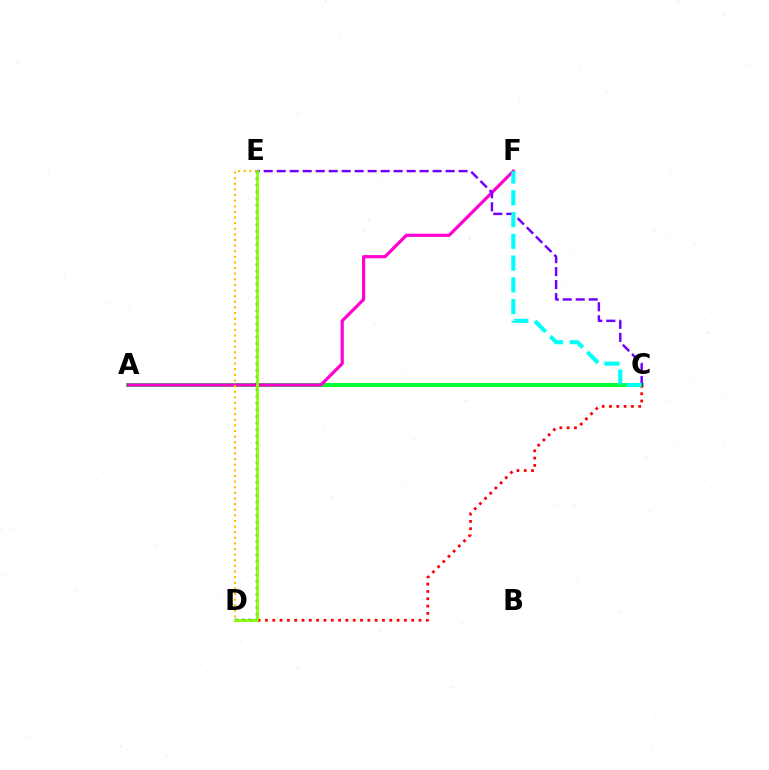{('A', 'C'): [{'color': '#00ff39', 'line_style': 'solid', 'thickness': 2.89}], ('A', 'F'): [{'color': '#ff00cf', 'line_style': 'solid', 'thickness': 2.28}], ('C', 'D'): [{'color': '#ff0000', 'line_style': 'dotted', 'thickness': 1.99}], ('D', 'E'): [{'color': '#ffbd00', 'line_style': 'dotted', 'thickness': 1.53}, {'color': '#004bff', 'line_style': 'dotted', 'thickness': 1.79}, {'color': '#84ff00', 'line_style': 'solid', 'thickness': 1.95}], ('C', 'E'): [{'color': '#7200ff', 'line_style': 'dashed', 'thickness': 1.77}], ('C', 'F'): [{'color': '#00fff6', 'line_style': 'dashed', 'thickness': 2.96}]}